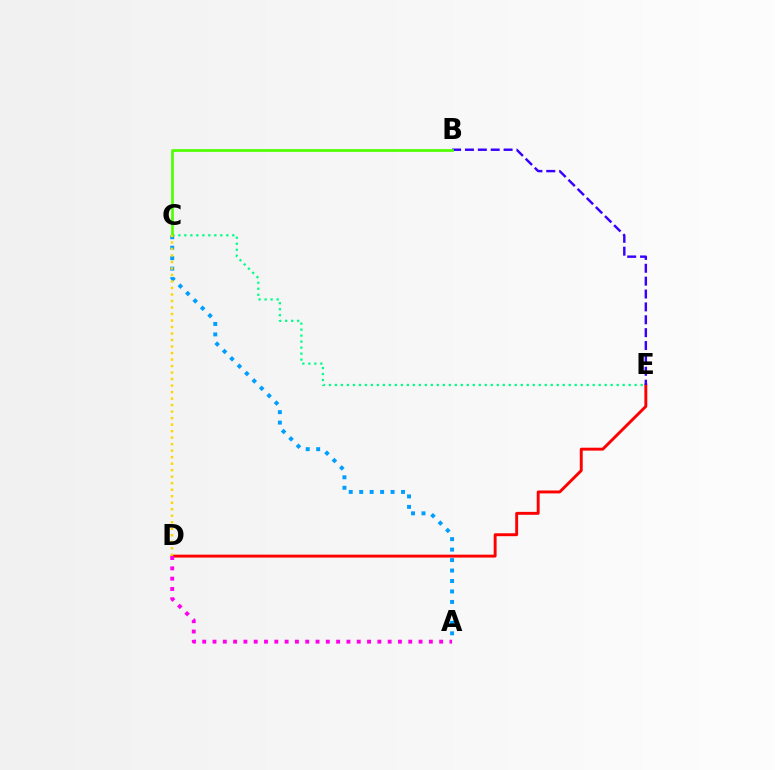{('D', 'E'): [{'color': '#ff0000', 'line_style': 'solid', 'thickness': 2.1}], ('C', 'E'): [{'color': '#00ff86', 'line_style': 'dotted', 'thickness': 1.63}], ('A', 'C'): [{'color': '#009eff', 'line_style': 'dotted', 'thickness': 2.84}], ('A', 'D'): [{'color': '#ff00ed', 'line_style': 'dotted', 'thickness': 2.8}], ('B', 'E'): [{'color': '#3700ff', 'line_style': 'dashed', 'thickness': 1.75}], ('B', 'C'): [{'color': '#4fff00', 'line_style': 'solid', 'thickness': 1.96}], ('C', 'D'): [{'color': '#ffd500', 'line_style': 'dotted', 'thickness': 1.77}]}